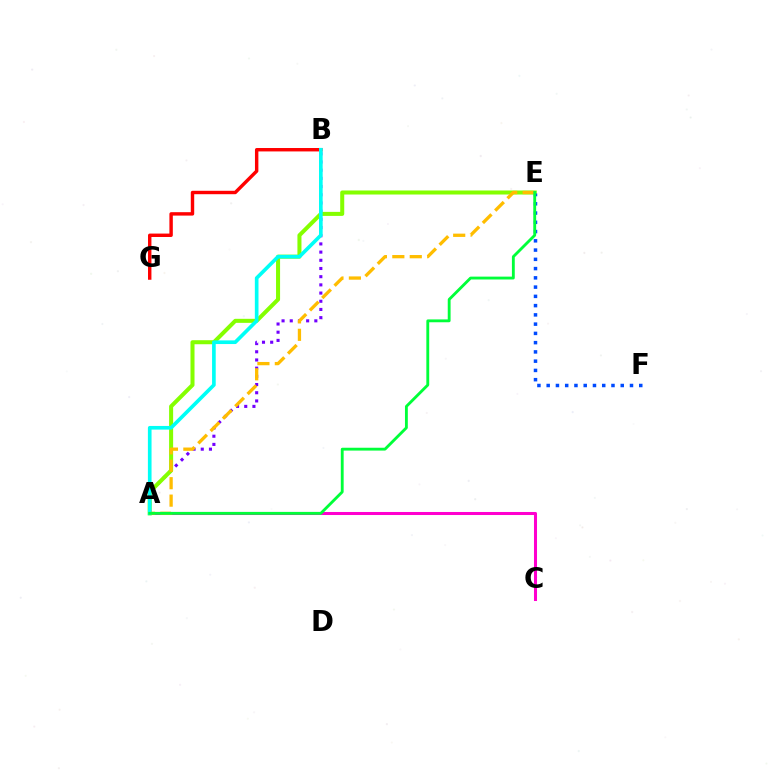{('A', 'B'): [{'color': '#7200ff', 'line_style': 'dotted', 'thickness': 2.23}, {'color': '#00fff6', 'line_style': 'solid', 'thickness': 2.63}], ('B', 'G'): [{'color': '#ff0000', 'line_style': 'solid', 'thickness': 2.46}], ('A', 'E'): [{'color': '#84ff00', 'line_style': 'solid', 'thickness': 2.9}, {'color': '#ffbd00', 'line_style': 'dashed', 'thickness': 2.37}, {'color': '#00ff39', 'line_style': 'solid', 'thickness': 2.05}], ('A', 'C'): [{'color': '#ff00cf', 'line_style': 'solid', 'thickness': 2.19}], ('E', 'F'): [{'color': '#004bff', 'line_style': 'dotted', 'thickness': 2.52}]}